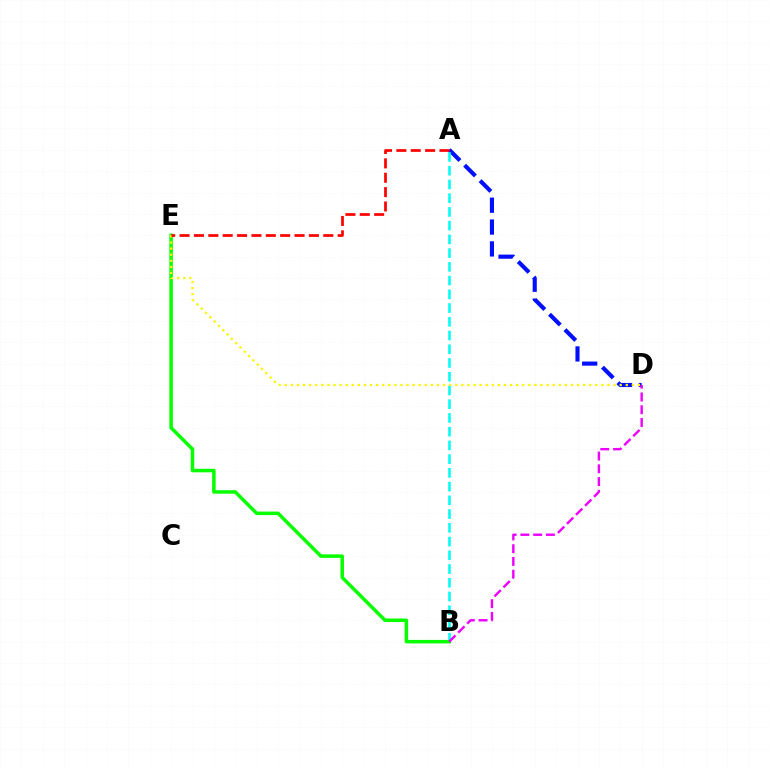{('A', 'D'): [{'color': '#0010ff', 'line_style': 'dashed', 'thickness': 2.97}], ('A', 'B'): [{'color': '#00fff6', 'line_style': 'dashed', 'thickness': 1.87}], ('B', 'E'): [{'color': '#08ff00', 'line_style': 'solid', 'thickness': 2.53}], ('D', 'E'): [{'color': '#fcf500', 'line_style': 'dotted', 'thickness': 1.65}], ('B', 'D'): [{'color': '#ee00ff', 'line_style': 'dashed', 'thickness': 1.73}], ('A', 'E'): [{'color': '#ff0000', 'line_style': 'dashed', 'thickness': 1.95}]}